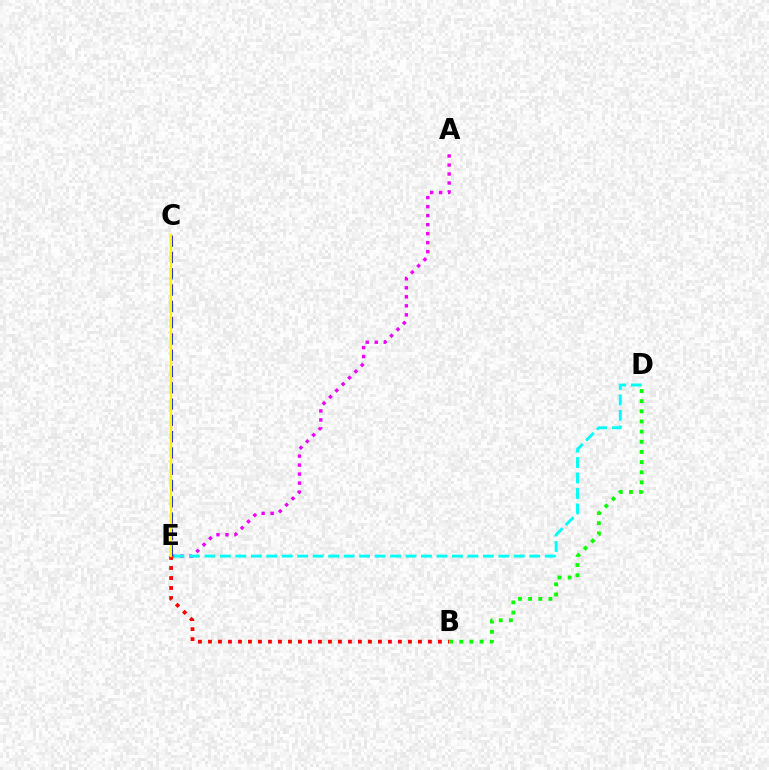{('A', 'E'): [{'color': '#ee00ff', 'line_style': 'dotted', 'thickness': 2.45}], ('C', 'E'): [{'color': '#0010ff', 'line_style': 'dashed', 'thickness': 2.21}, {'color': '#fcf500', 'line_style': 'solid', 'thickness': 1.71}], ('D', 'E'): [{'color': '#00fff6', 'line_style': 'dashed', 'thickness': 2.1}], ('B', 'E'): [{'color': '#ff0000', 'line_style': 'dotted', 'thickness': 2.72}], ('B', 'D'): [{'color': '#08ff00', 'line_style': 'dotted', 'thickness': 2.76}]}